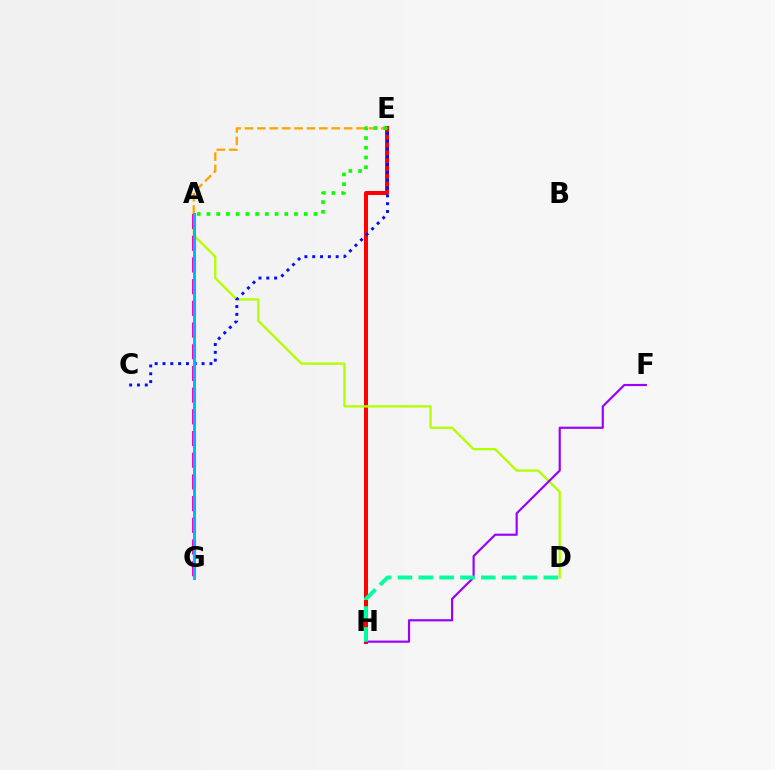{('E', 'H'): [{'color': '#ff0000', 'line_style': 'solid', 'thickness': 2.88}], ('A', 'D'): [{'color': '#b3ff00', 'line_style': 'solid', 'thickness': 1.69}], ('F', 'H'): [{'color': '#9b00ff', 'line_style': 'solid', 'thickness': 1.57}], ('D', 'H'): [{'color': '#00ff9d', 'line_style': 'dashed', 'thickness': 2.83}], ('C', 'E'): [{'color': '#0010ff', 'line_style': 'dotted', 'thickness': 2.12}], ('A', 'E'): [{'color': '#ffa500', 'line_style': 'dashed', 'thickness': 1.68}, {'color': '#08ff00', 'line_style': 'dotted', 'thickness': 2.64}], ('A', 'G'): [{'color': '#ff00bd', 'line_style': 'dashed', 'thickness': 2.95}, {'color': '#00b5ff', 'line_style': 'solid', 'thickness': 2.11}]}